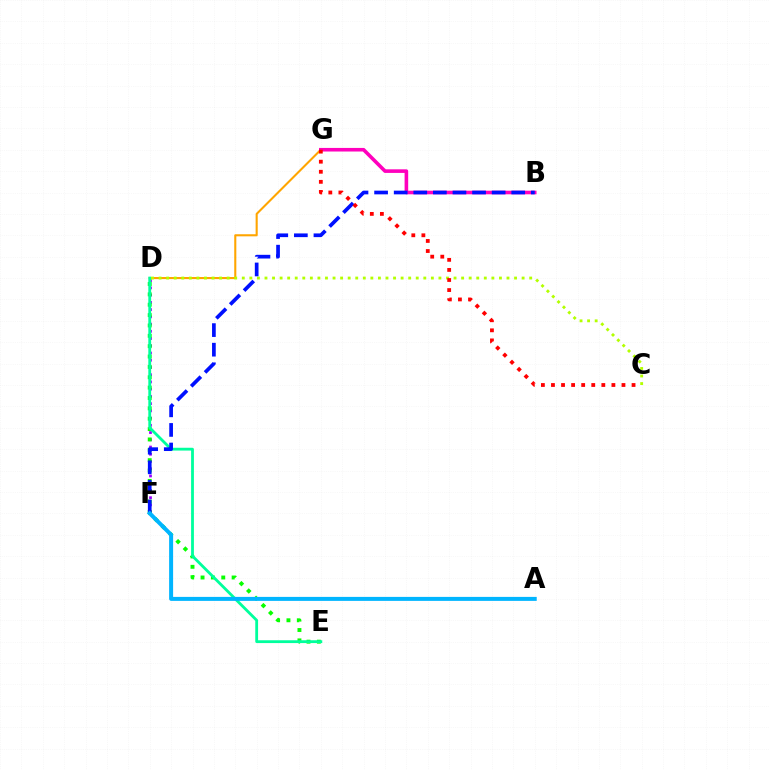{('D', 'F'): [{'color': '#9b00ff', 'line_style': 'dotted', 'thickness': 1.97}], ('D', 'E'): [{'color': '#08ff00', 'line_style': 'dotted', 'thickness': 2.82}, {'color': '#00ff9d', 'line_style': 'solid', 'thickness': 2.03}], ('D', 'G'): [{'color': '#ffa500', 'line_style': 'solid', 'thickness': 1.5}], ('B', 'G'): [{'color': '#ff00bd', 'line_style': 'solid', 'thickness': 2.59}], ('C', 'D'): [{'color': '#b3ff00', 'line_style': 'dotted', 'thickness': 2.05}], ('B', 'F'): [{'color': '#0010ff', 'line_style': 'dashed', 'thickness': 2.66}], ('A', 'F'): [{'color': '#00b5ff', 'line_style': 'solid', 'thickness': 2.87}], ('C', 'G'): [{'color': '#ff0000', 'line_style': 'dotted', 'thickness': 2.74}]}